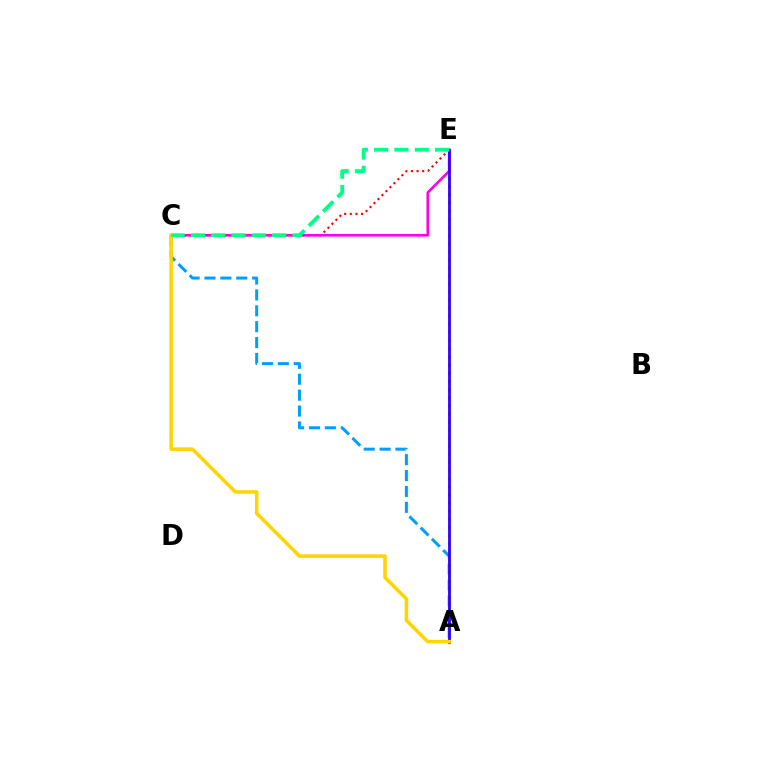{('A', 'C'): [{'color': '#009eff', 'line_style': 'dashed', 'thickness': 2.16}, {'color': '#ffd500', 'line_style': 'solid', 'thickness': 2.56}], ('C', 'E'): [{'color': '#ff0000', 'line_style': 'dotted', 'thickness': 1.53}, {'color': '#ff00ed', 'line_style': 'solid', 'thickness': 1.91}, {'color': '#00ff86', 'line_style': 'dashed', 'thickness': 2.76}], ('A', 'E'): [{'color': '#4fff00', 'line_style': 'dotted', 'thickness': 2.2}, {'color': '#3700ff', 'line_style': 'solid', 'thickness': 2.02}]}